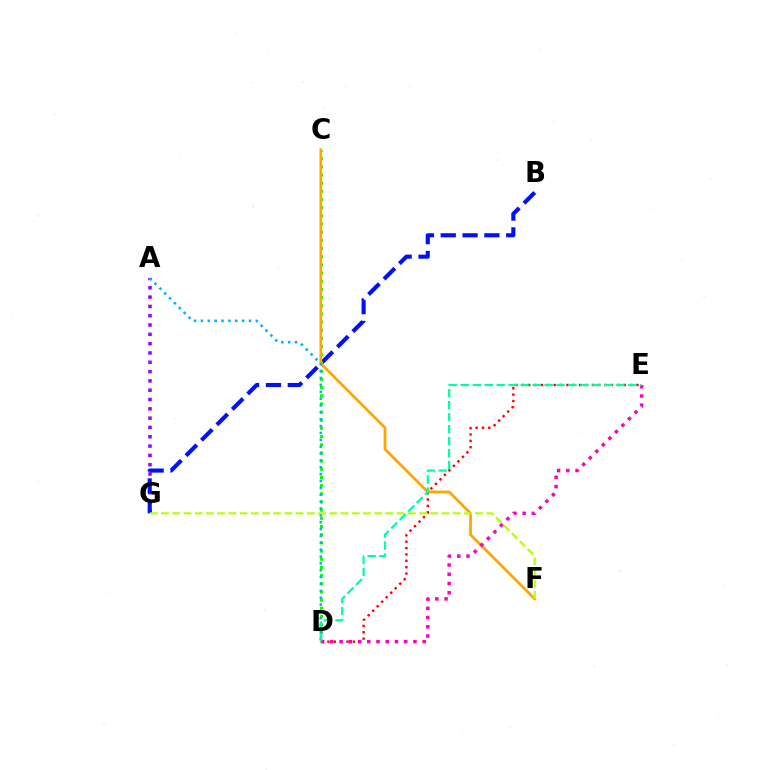{('A', 'G'): [{'color': '#9b00ff', 'line_style': 'dotted', 'thickness': 2.53}], ('B', 'G'): [{'color': '#0010ff', 'line_style': 'dashed', 'thickness': 2.96}], ('D', 'E'): [{'color': '#ff0000', 'line_style': 'dotted', 'thickness': 1.73}, {'color': '#ff00bd', 'line_style': 'dotted', 'thickness': 2.51}, {'color': '#00ff9d', 'line_style': 'dashed', 'thickness': 1.63}], ('C', 'D'): [{'color': '#08ff00', 'line_style': 'dotted', 'thickness': 2.22}], ('C', 'F'): [{'color': '#ffa500', 'line_style': 'solid', 'thickness': 1.97}], ('A', 'D'): [{'color': '#00b5ff', 'line_style': 'dotted', 'thickness': 1.87}], ('F', 'G'): [{'color': '#b3ff00', 'line_style': 'dashed', 'thickness': 1.52}]}